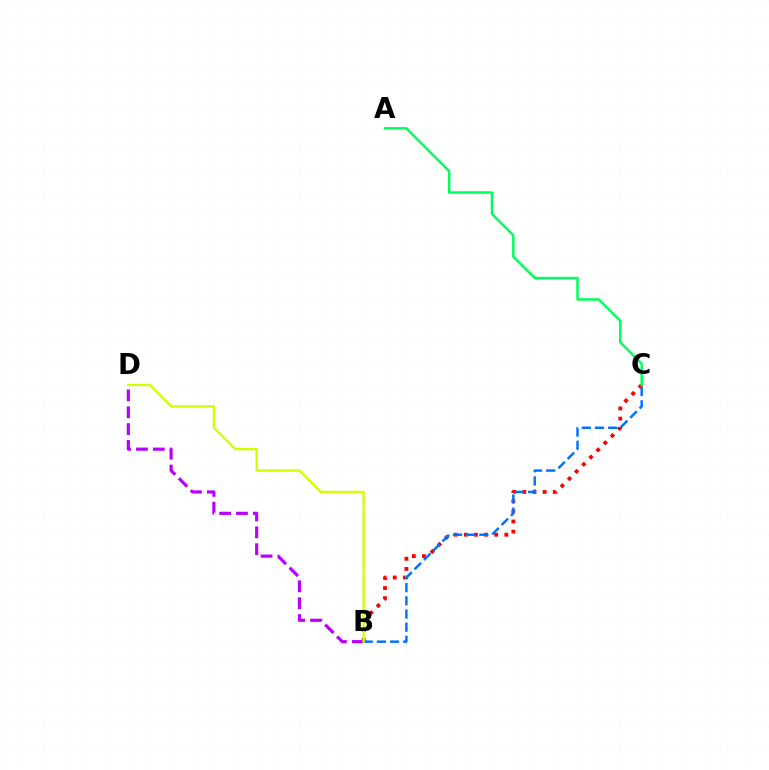{('B', 'C'): [{'color': '#ff0000', 'line_style': 'dotted', 'thickness': 2.75}, {'color': '#0074ff', 'line_style': 'dashed', 'thickness': 1.79}], ('B', 'D'): [{'color': '#b900ff', 'line_style': 'dashed', 'thickness': 2.29}, {'color': '#d1ff00', 'line_style': 'solid', 'thickness': 1.67}], ('A', 'C'): [{'color': '#00ff5c', 'line_style': 'solid', 'thickness': 1.8}]}